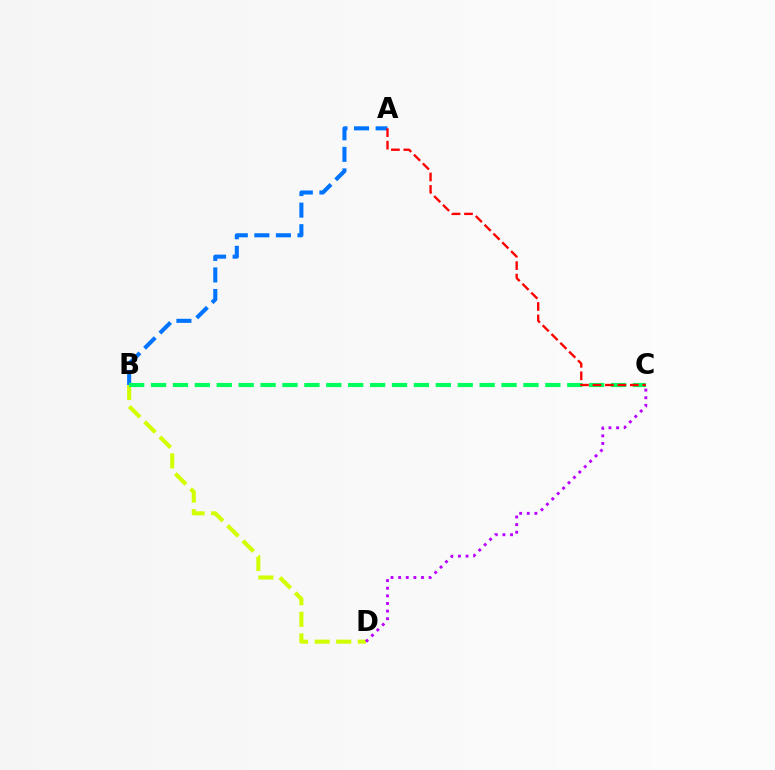{('B', 'D'): [{'color': '#d1ff00', 'line_style': 'dashed', 'thickness': 2.93}], ('A', 'B'): [{'color': '#0074ff', 'line_style': 'dashed', 'thickness': 2.93}], ('C', 'D'): [{'color': '#b900ff', 'line_style': 'dotted', 'thickness': 2.07}], ('B', 'C'): [{'color': '#00ff5c', 'line_style': 'dashed', 'thickness': 2.98}], ('A', 'C'): [{'color': '#ff0000', 'line_style': 'dashed', 'thickness': 1.69}]}